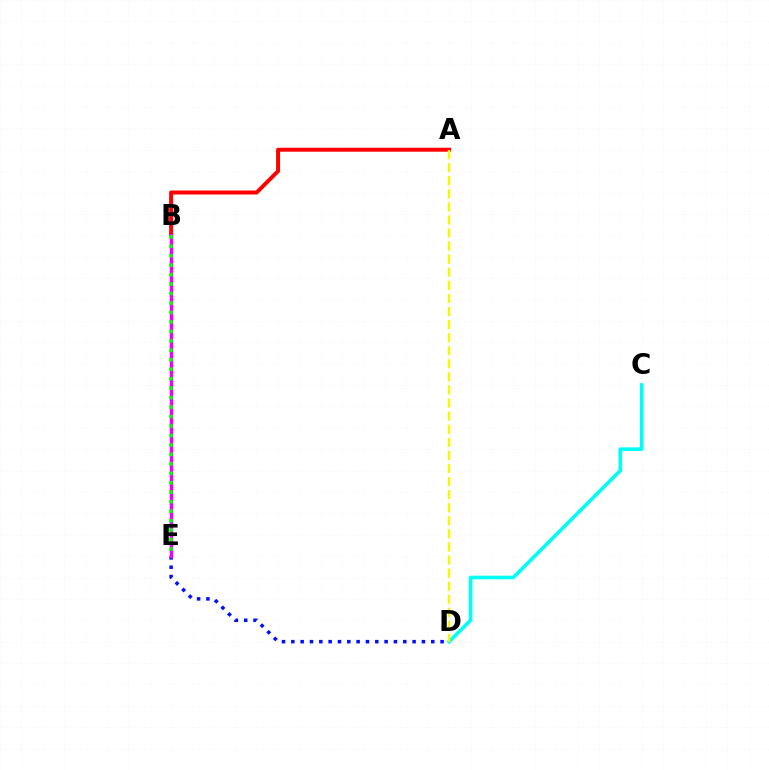{('C', 'D'): [{'color': '#00fff6', 'line_style': 'solid', 'thickness': 2.62}], ('D', 'E'): [{'color': '#0010ff', 'line_style': 'dotted', 'thickness': 2.53}], ('A', 'B'): [{'color': '#ff0000', 'line_style': 'solid', 'thickness': 2.86}], ('A', 'D'): [{'color': '#fcf500', 'line_style': 'dashed', 'thickness': 1.78}], ('B', 'E'): [{'color': '#ee00ff', 'line_style': 'solid', 'thickness': 2.48}, {'color': '#08ff00', 'line_style': 'dotted', 'thickness': 2.57}]}